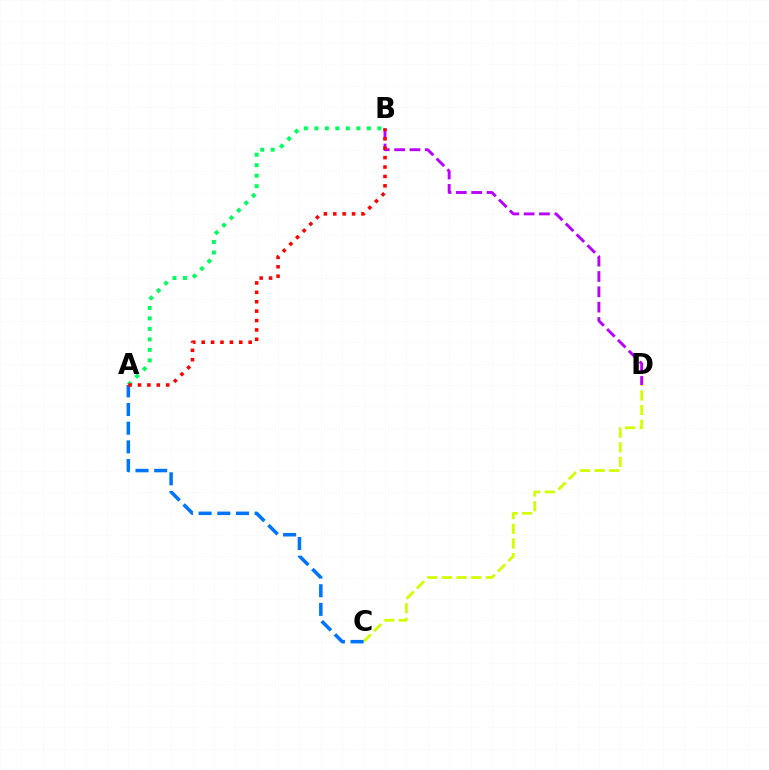{('B', 'D'): [{'color': '#b900ff', 'line_style': 'dashed', 'thickness': 2.08}], ('C', 'D'): [{'color': '#d1ff00', 'line_style': 'dashed', 'thickness': 1.99}], ('A', 'C'): [{'color': '#0074ff', 'line_style': 'dashed', 'thickness': 2.54}], ('A', 'B'): [{'color': '#00ff5c', 'line_style': 'dotted', 'thickness': 2.85}, {'color': '#ff0000', 'line_style': 'dotted', 'thickness': 2.55}]}